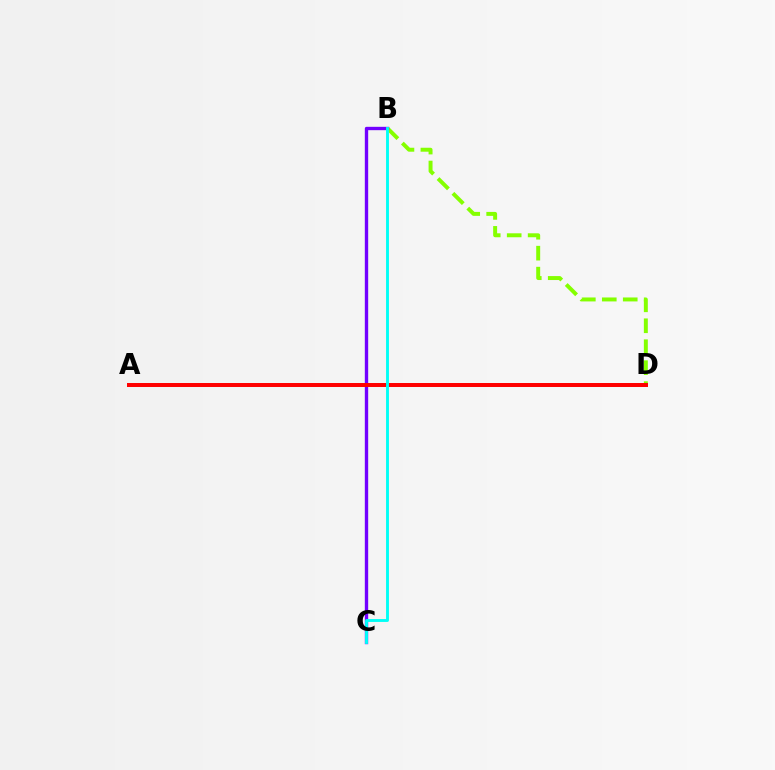{('B', 'D'): [{'color': '#84ff00', 'line_style': 'dashed', 'thickness': 2.85}], ('B', 'C'): [{'color': '#7200ff', 'line_style': 'solid', 'thickness': 2.42}, {'color': '#00fff6', 'line_style': 'solid', 'thickness': 2.08}], ('A', 'D'): [{'color': '#ff0000', 'line_style': 'solid', 'thickness': 2.86}]}